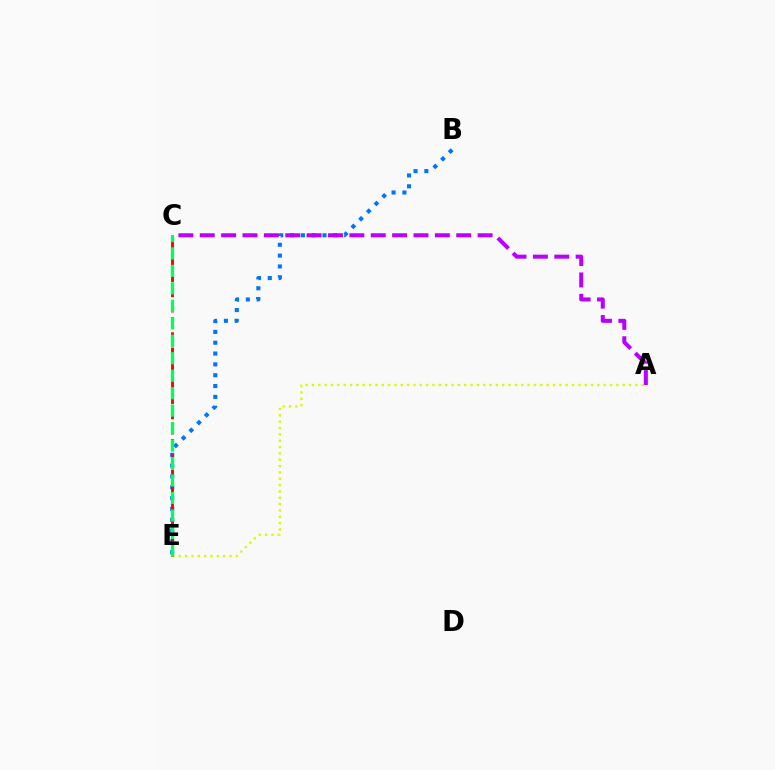{('A', 'E'): [{'color': '#d1ff00', 'line_style': 'dotted', 'thickness': 1.72}], ('B', 'E'): [{'color': '#0074ff', 'line_style': 'dotted', 'thickness': 2.94}], ('A', 'C'): [{'color': '#b900ff', 'line_style': 'dashed', 'thickness': 2.9}], ('C', 'E'): [{'color': '#ff0000', 'line_style': 'dashed', 'thickness': 2.07}, {'color': '#00ff5c', 'line_style': 'dashed', 'thickness': 2.37}]}